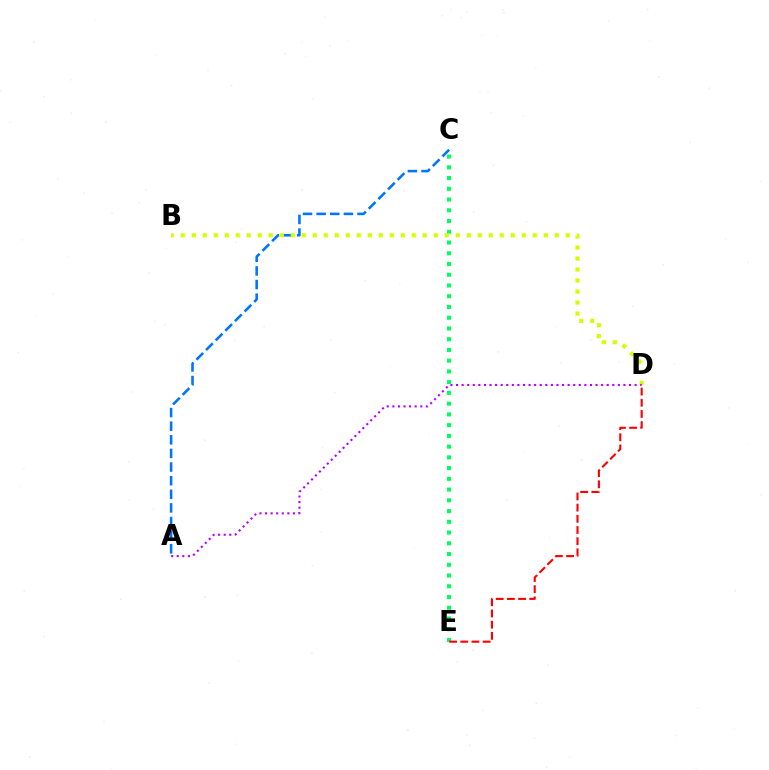{('C', 'E'): [{'color': '#00ff5c', 'line_style': 'dotted', 'thickness': 2.92}], ('D', 'E'): [{'color': '#ff0000', 'line_style': 'dashed', 'thickness': 1.52}], ('A', 'C'): [{'color': '#0074ff', 'line_style': 'dashed', 'thickness': 1.85}], ('B', 'D'): [{'color': '#d1ff00', 'line_style': 'dotted', 'thickness': 2.99}], ('A', 'D'): [{'color': '#b900ff', 'line_style': 'dotted', 'thickness': 1.52}]}